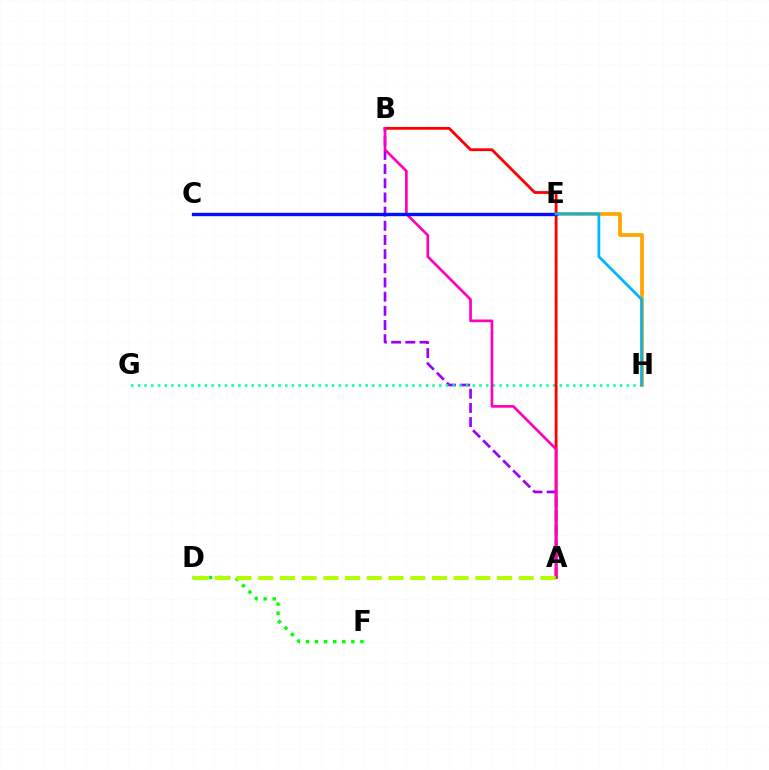{('A', 'B'): [{'color': '#9b00ff', 'line_style': 'dashed', 'thickness': 1.93}, {'color': '#ff0000', 'line_style': 'solid', 'thickness': 2.02}, {'color': '#ff00bd', 'line_style': 'solid', 'thickness': 1.93}], ('G', 'H'): [{'color': '#00ff9d', 'line_style': 'dotted', 'thickness': 1.82}], ('D', 'F'): [{'color': '#08ff00', 'line_style': 'dotted', 'thickness': 2.46}], ('E', 'H'): [{'color': '#ffa500', 'line_style': 'solid', 'thickness': 2.68}, {'color': '#00b5ff', 'line_style': 'solid', 'thickness': 1.99}], ('C', 'E'): [{'color': '#0010ff', 'line_style': 'solid', 'thickness': 2.41}], ('A', 'D'): [{'color': '#b3ff00', 'line_style': 'dashed', 'thickness': 2.95}]}